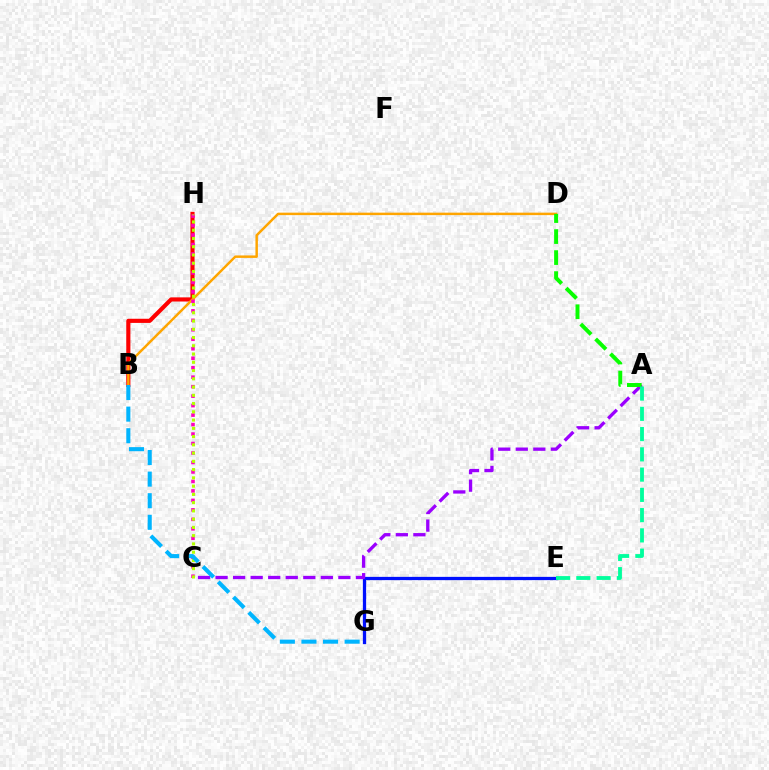{('B', 'H'): [{'color': '#ff0000', 'line_style': 'solid', 'thickness': 2.98}], ('E', 'G'): [{'color': '#0010ff', 'line_style': 'solid', 'thickness': 2.34}], ('A', 'C'): [{'color': '#9b00ff', 'line_style': 'dashed', 'thickness': 2.38}], ('B', 'D'): [{'color': '#ffa500', 'line_style': 'solid', 'thickness': 1.77}], ('C', 'H'): [{'color': '#ff00bd', 'line_style': 'dotted', 'thickness': 2.57}, {'color': '#b3ff00', 'line_style': 'dotted', 'thickness': 2.24}], ('B', 'G'): [{'color': '#00b5ff', 'line_style': 'dashed', 'thickness': 2.93}], ('A', 'D'): [{'color': '#08ff00', 'line_style': 'dashed', 'thickness': 2.85}], ('A', 'E'): [{'color': '#00ff9d', 'line_style': 'dashed', 'thickness': 2.75}]}